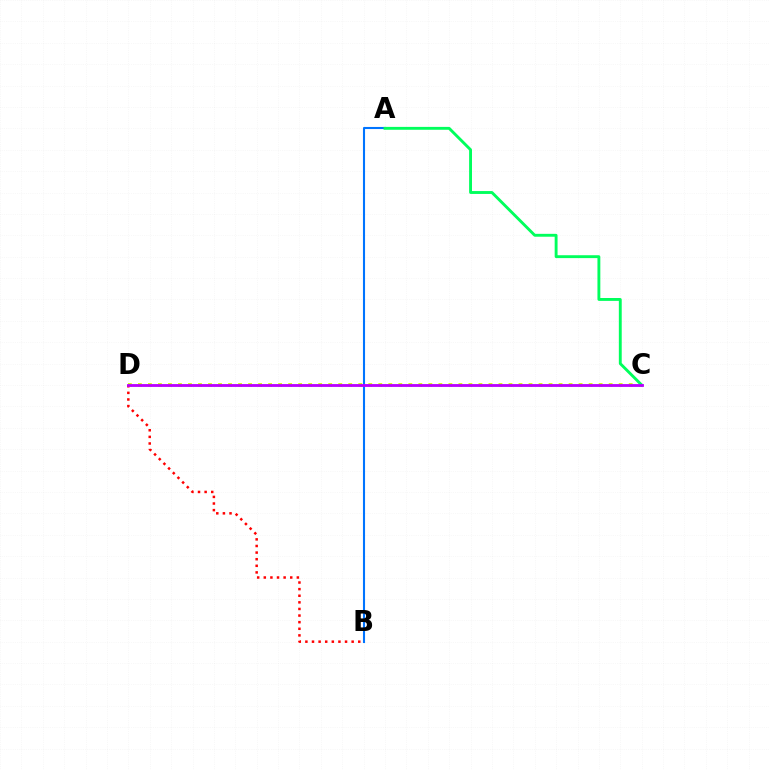{('A', 'B'): [{'color': '#0074ff', 'line_style': 'solid', 'thickness': 1.51}], ('C', 'D'): [{'color': '#d1ff00', 'line_style': 'dotted', 'thickness': 2.72}, {'color': '#b900ff', 'line_style': 'solid', 'thickness': 2.04}], ('B', 'D'): [{'color': '#ff0000', 'line_style': 'dotted', 'thickness': 1.8}], ('A', 'C'): [{'color': '#00ff5c', 'line_style': 'solid', 'thickness': 2.07}]}